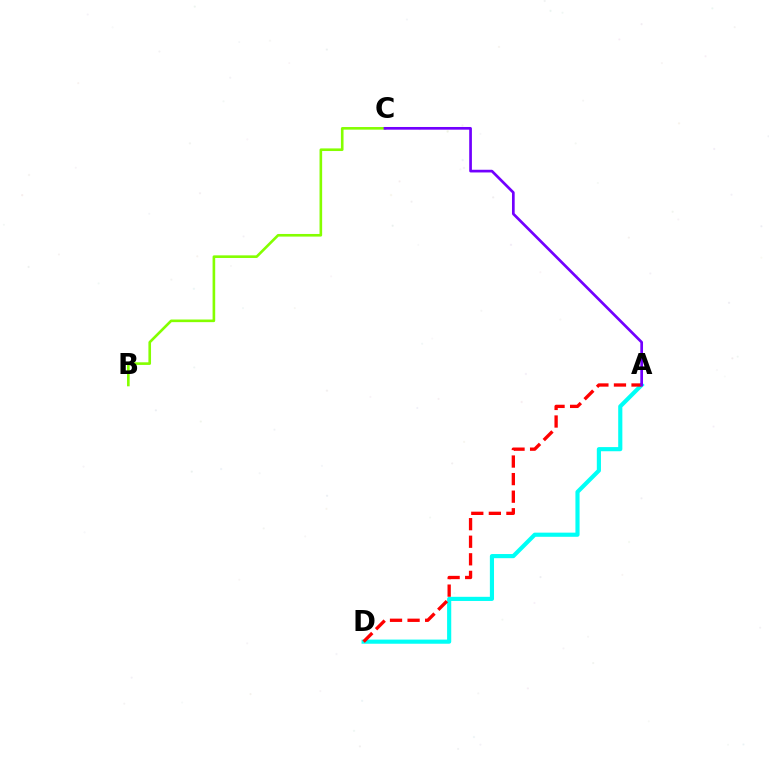{('A', 'D'): [{'color': '#00fff6', 'line_style': 'solid', 'thickness': 2.98}, {'color': '#ff0000', 'line_style': 'dashed', 'thickness': 2.39}], ('B', 'C'): [{'color': '#84ff00', 'line_style': 'solid', 'thickness': 1.89}], ('A', 'C'): [{'color': '#7200ff', 'line_style': 'solid', 'thickness': 1.94}]}